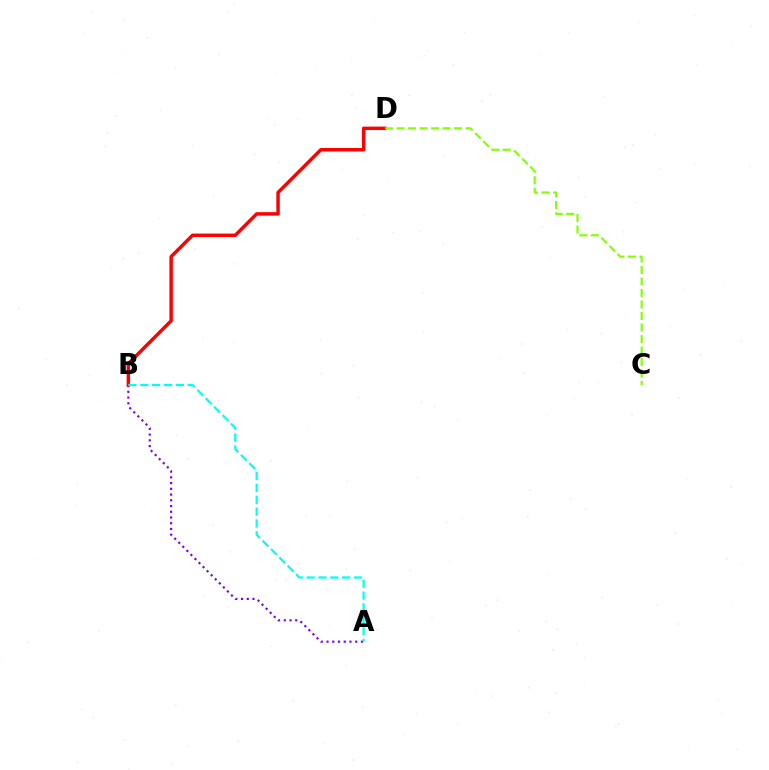{('A', 'B'): [{'color': '#7200ff', 'line_style': 'dotted', 'thickness': 1.56}, {'color': '#00fff6', 'line_style': 'dashed', 'thickness': 1.61}], ('B', 'D'): [{'color': '#ff0000', 'line_style': 'solid', 'thickness': 2.48}], ('C', 'D'): [{'color': '#84ff00', 'line_style': 'dashed', 'thickness': 1.56}]}